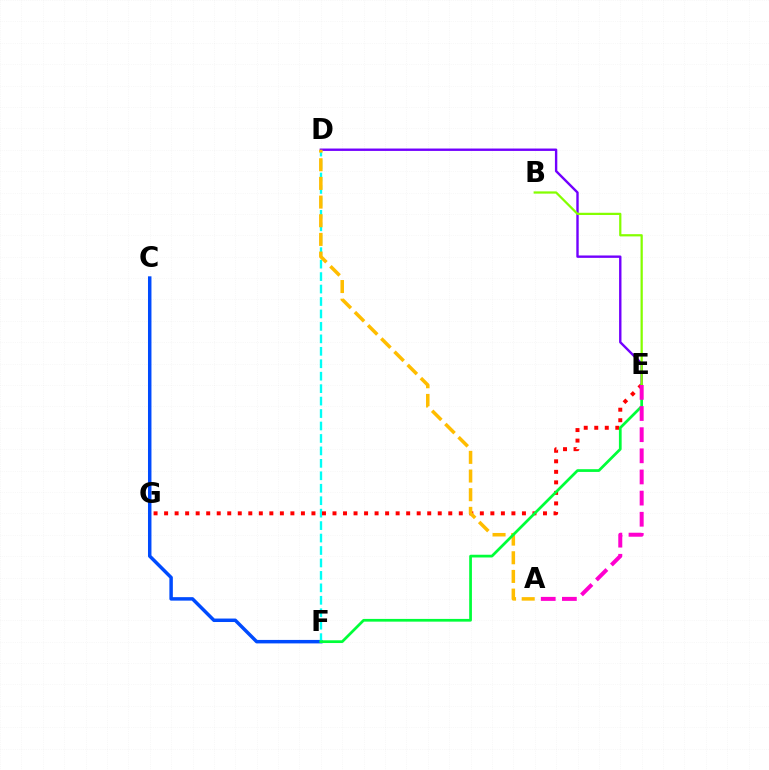{('C', 'F'): [{'color': '#004bff', 'line_style': 'solid', 'thickness': 2.5}], ('D', 'E'): [{'color': '#7200ff', 'line_style': 'solid', 'thickness': 1.72}], ('D', 'F'): [{'color': '#00fff6', 'line_style': 'dashed', 'thickness': 1.69}], ('E', 'G'): [{'color': '#ff0000', 'line_style': 'dotted', 'thickness': 2.86}], ('A', 'D'): [{'color': '#ffbd00', 'line_style': 'dashed', 'thickness': 2.54}], ('E', 'F'): [{'color': '#00ff39', 'line_style': 'solid', 'thickness': 1.97}], ('B', 'E'): [{'color': '#84ff00', 'line_style': 'solid', 'thickness': 1.62}], ('A', 'E'): [{'color': '#ff00cf', 'line_style': 'dashed', 'thickness': 2.87}]}